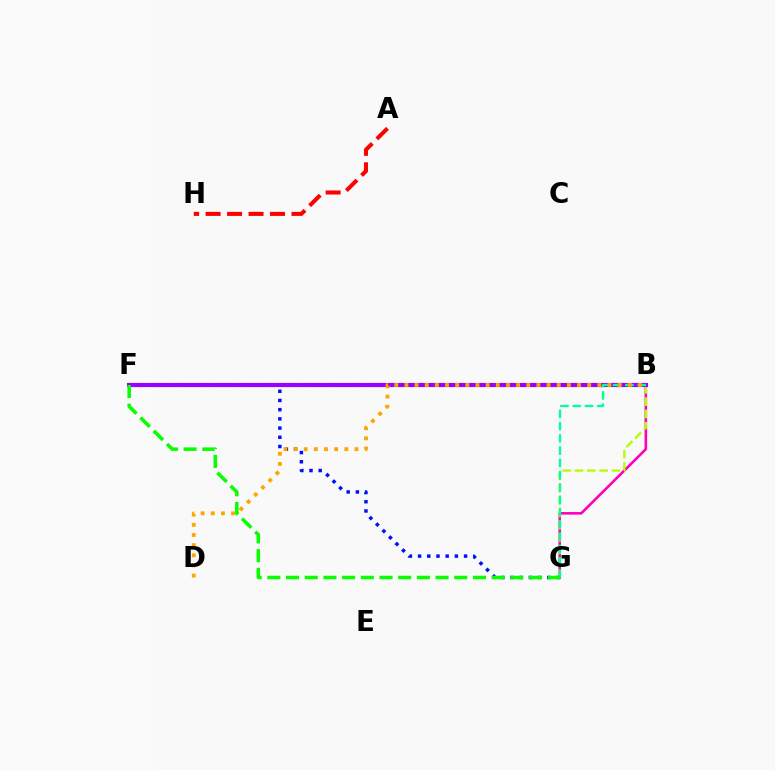{('F', 'G'): [{'color': '#0010ff', 'line_style': 'dotted', 'thickness': 2.5}, {'color': '#08ff00', 'line_style': 'dashed', 'thickness': 2.54}], ('B', 'F'): [{'color': '#00b5ff', 'line_style': 'dashed', 'thickness': 2.96}, {'color': '#9b00ff', 'line_style': 'solid', 'thickness': 2.97}], ('B', 'G'): [{'color': '#ff00bd', 'line_style': 'solid', 'thickness': 1.87}, {'color': '#b3ff00', 'line_style': 'dashed', 'thickness': 1.67}, {'color': '#00ff9d', 'line_style': 'dashed', 'thickness': 1.67}], ('B', 'D'): [{'color': '#ffa500', 'line_style': 'dotted', 'thickness': 2.76}], ('A', 'H'): [{'color': '#ff0000', 'line_style': 'dashed', 'thickness': 2.92}]}